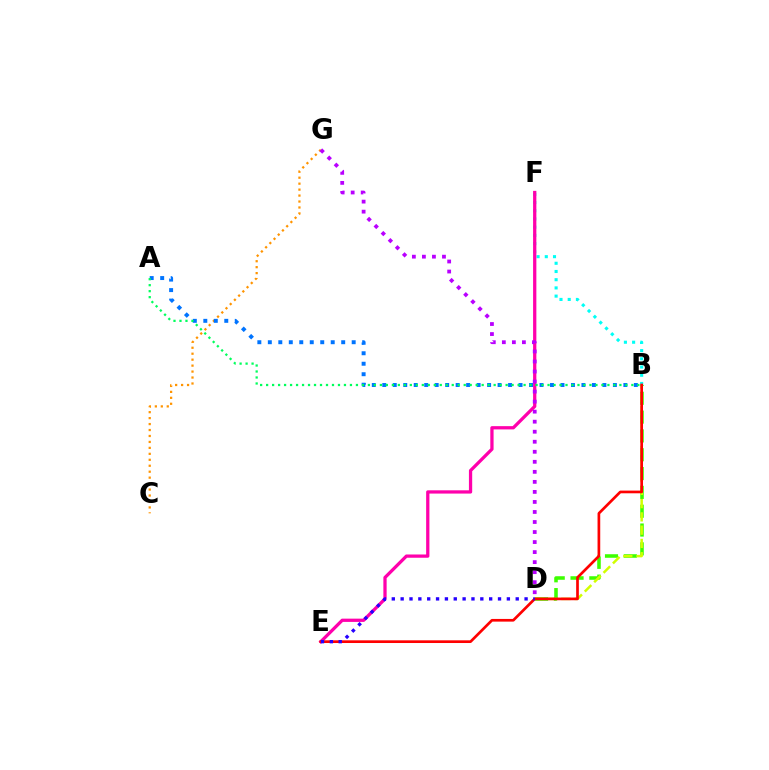{('B', 'F'): [{'color': '#00fff6', 'line_style': 'dotted', 'thickness': 2.23}], ('B', 'D'): [{'color': '#3dff00', 'line_style': 'dashed', 'thickness': 2.56}, {'color': '#d1ff00', 'line_style': 'dashed', 'thickness': 1.8}], ('E', 'F'): [{'color': '#ff00ac', 'line_style': 'solid', 'thickness': 2.35}], ('B', 'E'): [{'color': '#ff0000', 'line_style': 'solid', 'thickness': 1.94}], ('C', 'G'): [{'color': '#ff9400', 'line_style': 'dotted', 'thickness': 1.62}], ('A', 'B'): [{'color': '#0074ff', 'line_style': 'dotted', 'thickness': 2.85}, {'color': '#00ff5c', 'line_style': 'dotted', 'thickness': 1.63}], ('D', 'E'): [{'color': '#2500ff', 'line_style': 'dotted', 'thickness': 2.41}], ('D', 'G'): [{'color': '#b900ff', 'line_style': 'dotted', 'thickness': 2.73}]}